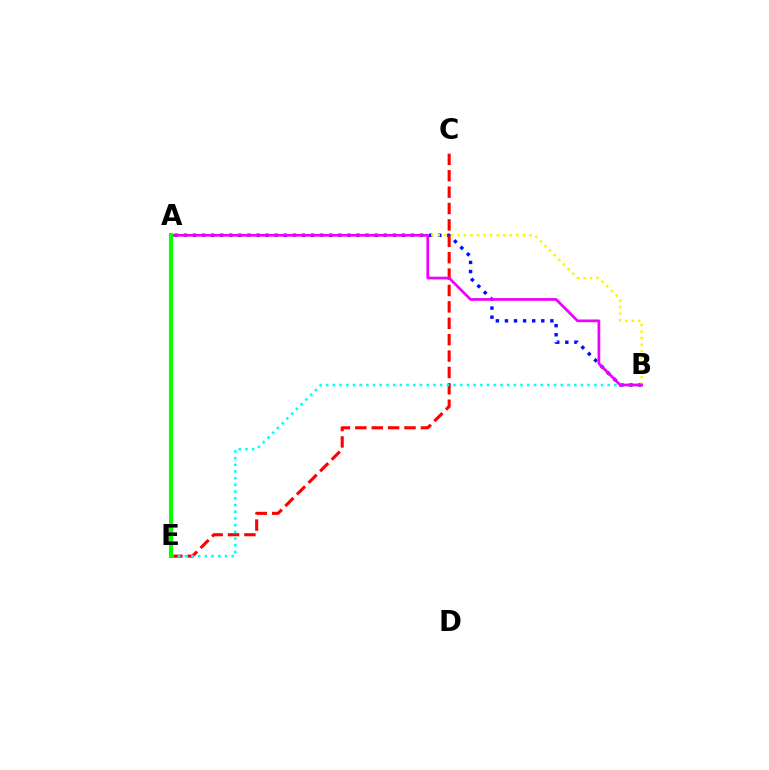{('A', 'B'): [{'color': '#0010ff', 'line_style': 'dotted', 'thickness': 2.47}, {'color': '#fcf500', 'line_style': 'dotted', 'thickness': 1.78}, {'color': '#ee00ff', 'line_style': 'solid', 'thickness': 1.96}], ('C', 'E'): [{'color': '#ff0000', 'line_style': 'dashed', 'thickness': 2.23}], ('B', 'E'): [{'color': '#00fff6', 'line_style': 'dotted', 'thickness': 1.82}], ('A', 'E'): [{'color': '#08ff00', 'line_style': 'solid', 'thickness': 2.94}]}